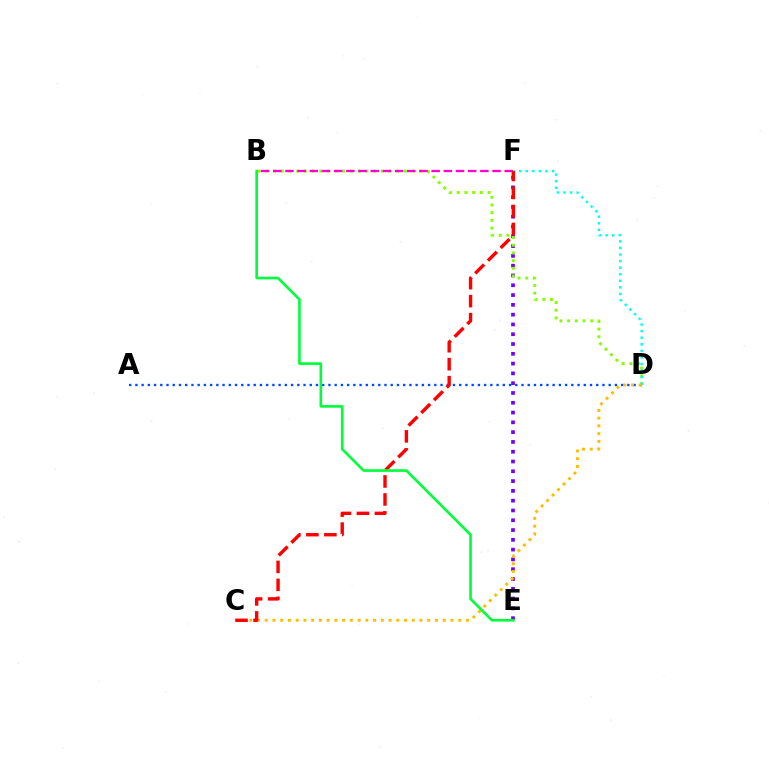{('A', 'D'): [{'color': '#004bff', 'line_style': 'dotted', 'thickness': 1.69}], ('E', 'F'): [{'color': '#7200ff', 'line_style': 'dotted', 'thickness': 2.66}], ('B', 'D'): [{'color': '#84ff00', 'line_style': 'dotted', 'thickness': 2.09}], ('B', 'F'): [{'color': '#ff00cf', 'line_style': 'dashed', 'thickness': 1.65}], ('D', 'F'): [{'color': '#00fff6', 'line_style': 'dotted', 'thickness': 1.79}], ('C', 'D'): [{'color': '#ffbd00', 'line_style': 'dotted', 'thickness': 2.1}], ('C', 'F'): [{'color': '#ff0000', 'line_style': 'dashed', 'thickness': 2.44}], ('B', 'E'): [{'color': '#00ff39', 'line_style': 'solid', 'thickness': 1.89}]}